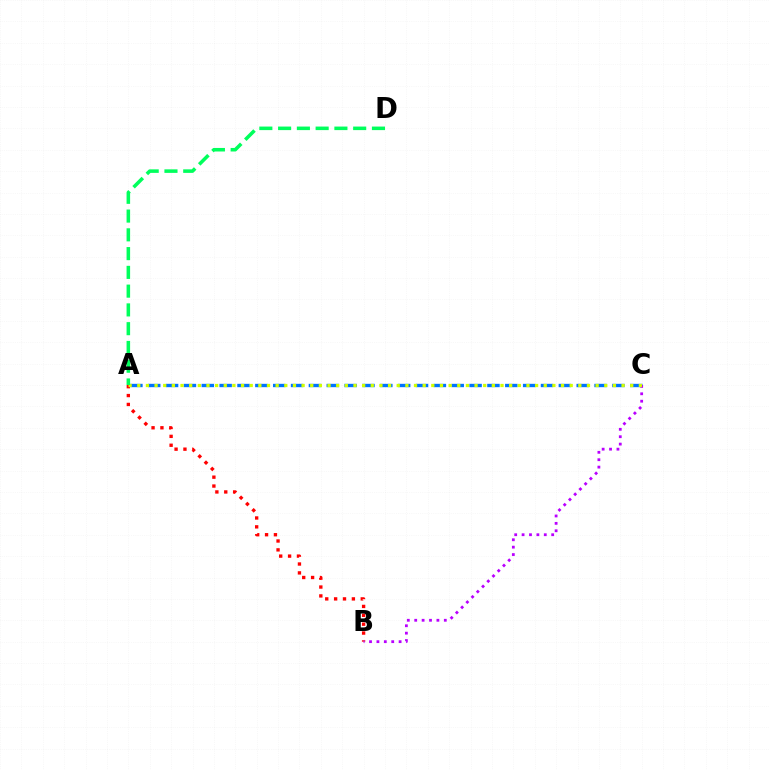{('A', 'C'): [{'color': '#0074ff', 'line_style': 'dashed', 'thickness': 2.43}, {'color': '#d1ff00', 'line_style': 'dotted', 'thickness': 2.35}], ('A', 'B'): [{'color': '#ff0000', 'line_style': 'dotted', 'thickness': 2.41}], ('B', 'C'): [{'color': '#b900ff', 'line_style': 'dotted', 'thickness': 2.01}], ('A', 'D'): [{'color': '#00ff5c', 'line_style': 'dashed', 'thickness': 2.55}]}